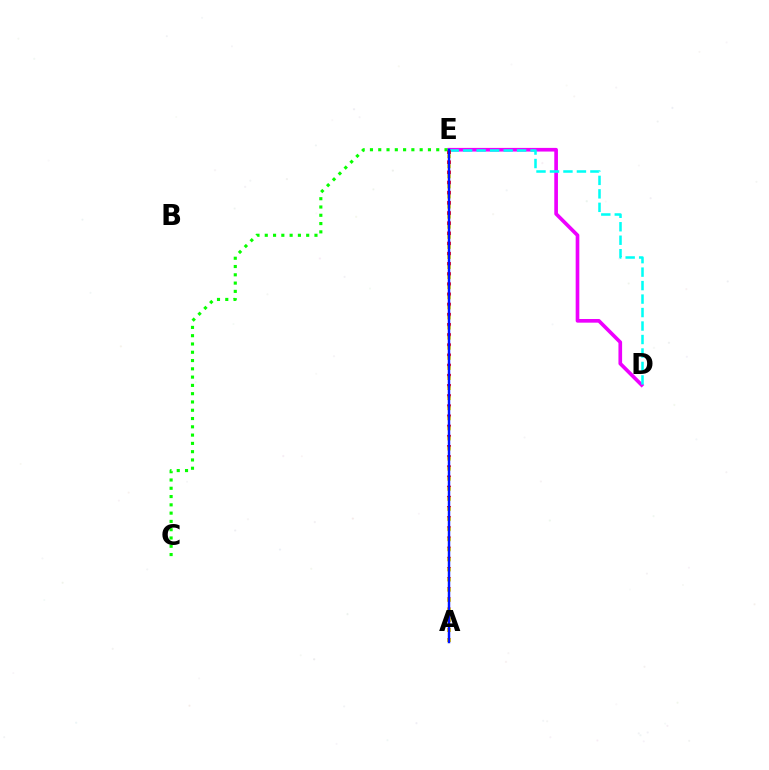{('D', 'E'): [{'color': '#ee00ff', 'line_style': 'solid', 'thickness': 2.63}, {'color': '#00fff6', 'line_style': 'dashed', 'thickness': 1.83}], ('A', 'E'): [{'color': '#ff0000', 'line_style': 'dotted', 'thickness': 2.76}, {'color': '#fcf500', 'line_style': 'dotted', 'thickness': 2.74}, {'color': '#0010ff', 'line_style': 'solid', 'thickness': 1.78}], ('C', 'E'): [{'color': '#08ff00', 'line_style': 'dotted', 'thickness': 2.25}]}